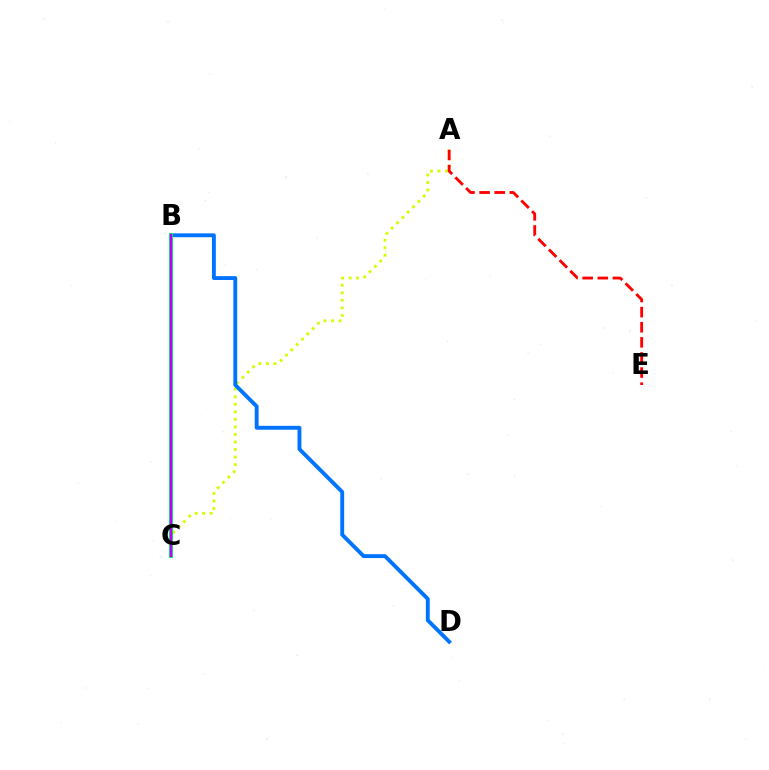{('A', 'C'): [{'color': '#d1ff00', 'line_style': 'dotted', 'thickness': 2.05}], ('B', 'D'): [{'color': '#0074ff', 'line_style': 'solid', 'thickness': 2.79}], ('A', 'E'): [{'color': '#ff0000', 'line_style': 'dashed', 'thickness': 2.05}], ('B', 'C'): [{'color': '#00ff5c', 'line_style': 'solid', 'thickness': 2.91}, {'color': '#b900ff', 'line_style': 'solid', 'thickness': 1.72}]}